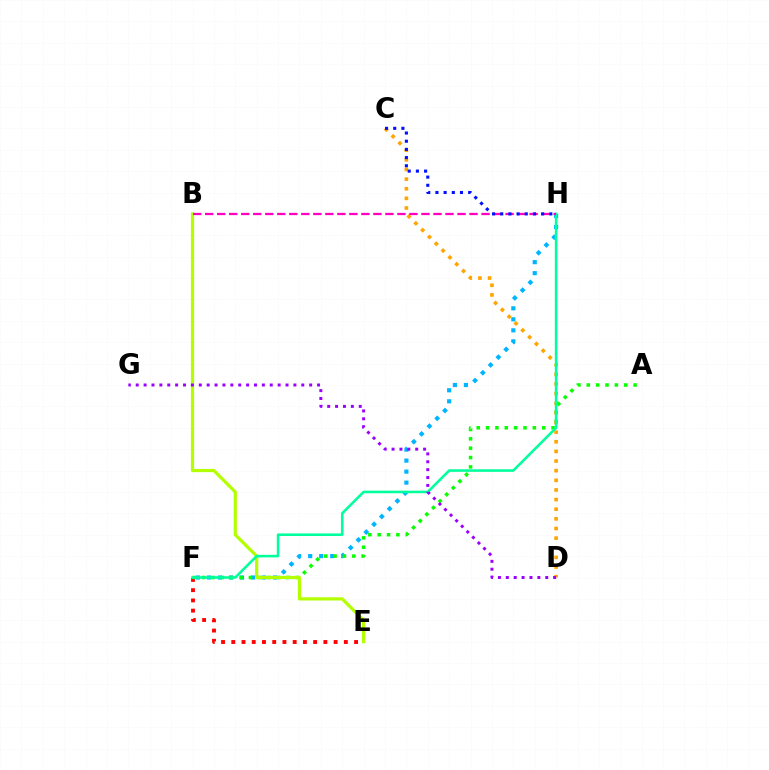{('F', 'H'): [{'color': '#00b5ff', 'line_style': 'dotted', 'thickness': 2.99}, {'color': '#00ff9d', 'line_style': 'solid', 'thickness': 1.85}], ('E', 'F'): [{'color': '#ff0000', 'line_style': 'dotted', 'thickness': 2.78}], ('A', 'F'): [{'color': '#08ff00', 'line_style': 'dotted', 'thickness': 2.54}], ('C', 'D'): [{'color': '#ffa500', 'line_style': 'dotted', 'thickness': 2.62}], ('B', 'E'): [{'color': '#b3ff00', 'line_style': 'solid', 'thickness': 2.31}], ('D', 'G'): [{'color': '#9b00ff', 'line_style': 'dotted', 'thickness': 2.14}], ('B', 'H'): [{'color': '#ff00bd', 'line_style': 'dashed', 'thickness': 1.63}], ('C', 'H'): [{'color': '#0010ff', 'line_style': 'dotted', 'thickness': 2.22}]}